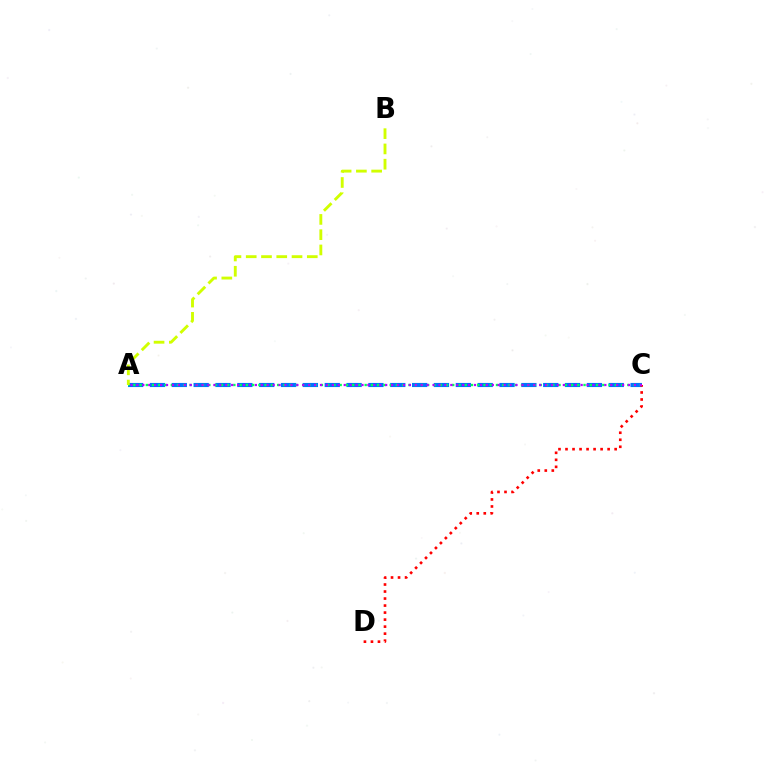{('A', 'C'): [{'color': '#0074ff', 'line_style': 'dashed', 'thickness': 2.97}, {'color': '#00ff5c', 'line_style': 'dotted', 'thickness': 1.7}, {'color': '#b900ff', 'line_style': 'dotted', 'thickness': 1.61}], ('C', 'D'): [{'color': '#ff0000', 'line_style': 'dotted', 'thickness': 1.91}], ('A', 'B'): [{'color': '#d1ff00', 'line_style': 'dashed', 'thickness': 2.07}]}